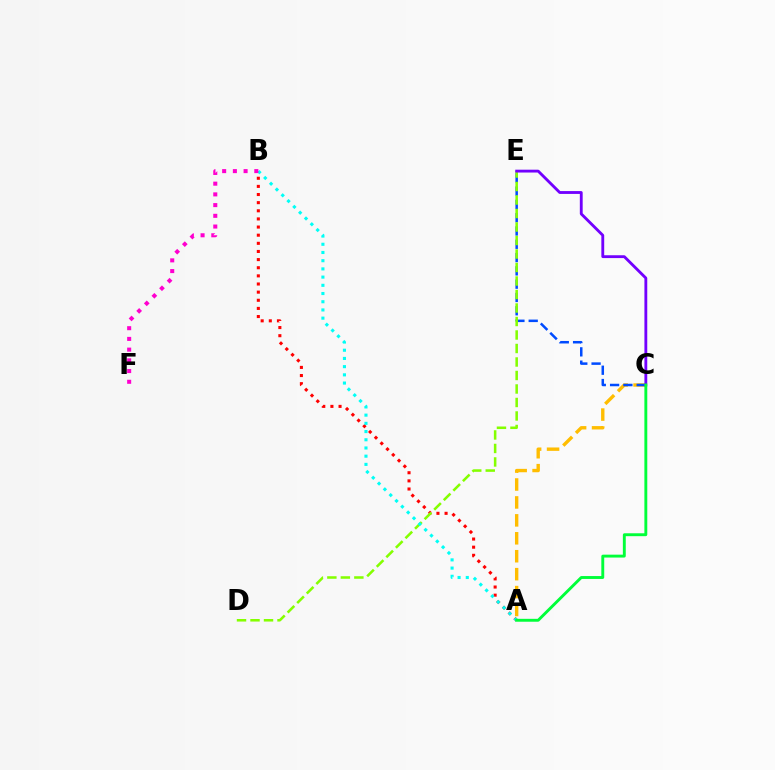{('A', 'C'): [{'color': '#ffbd00', 'line_style': 'dashed', 'thickness': 2.44}, {'color': '#00ff39', 'line_style': 'solid', 'thickness': 2.08}], ('A', 'B'): [{'color': '#ff0000', 'line_style': 'dotted', 'thickness': 2.21}, {'color': '#00fff6', 'line_style': 'dotted', 'thickness': 2.23}], ('C', 'E'): [{'color': '#004bff', 'line_style': 'dashed', 'thickness': 1.81}, {'color': '#7200ff', 'line_style': 'solid', 'thickness': 2.05}], ('D', 'E'): [{'color': '#84ff00', 'line_style': 'dashed', 'thickness': 1.83}], ('B', 'F'): [{'color': '#ff00cf', 'line_style': 'dotted', 'thickness': 2.91}]}